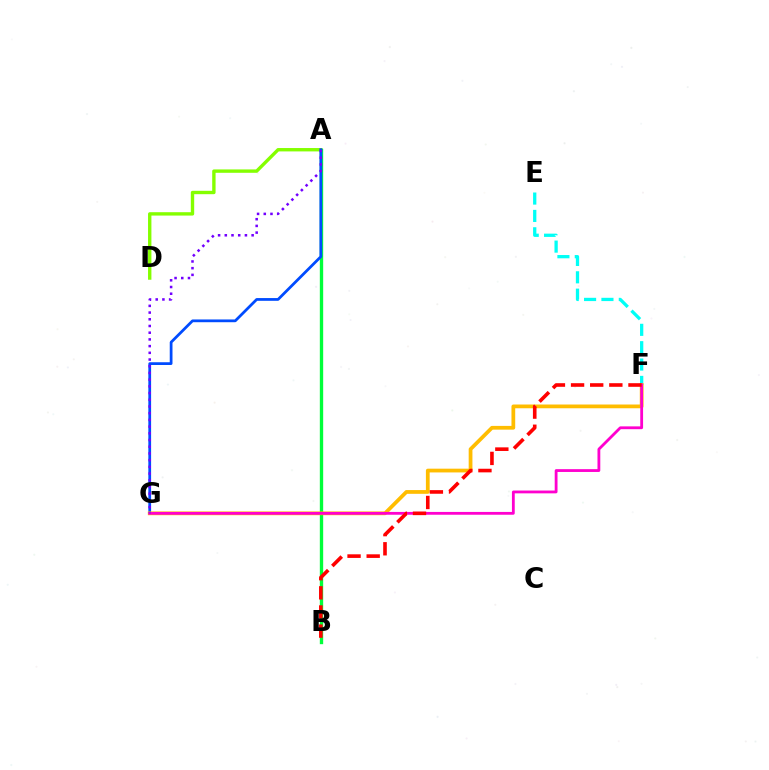{('A', 'D'): [{'color': '#84ff00', 'line_style': 'solid', 'thickness': 2.43}], ('E', 'F'): [{'color': '#00fff6', 'line_style': 'dashed', 'thickness': 2.36}], ('A', 'B'): [{'color': '#00ff39', 'line_style': 'solid', 'thickness': 2.41}], ('A', 'G'): [{'color': '#004bff', 'line_style': 'solid', 'thickness': 1.98}, {'color': '#7200ff', 'line_style': 'dotted', 'thickness': 1.82}], ('F', 'G'): [{'color': '#ffbd00', 'line_style': 'solid', 'thickness': 2.7}, {'color': '#ff00cf', 'line_style': 'solid', 'thickness': 2.02}], ('B', 'F'): [{'color': '#ff0000', 'line_style': 'dashed', 'thickness': 2.6}]}